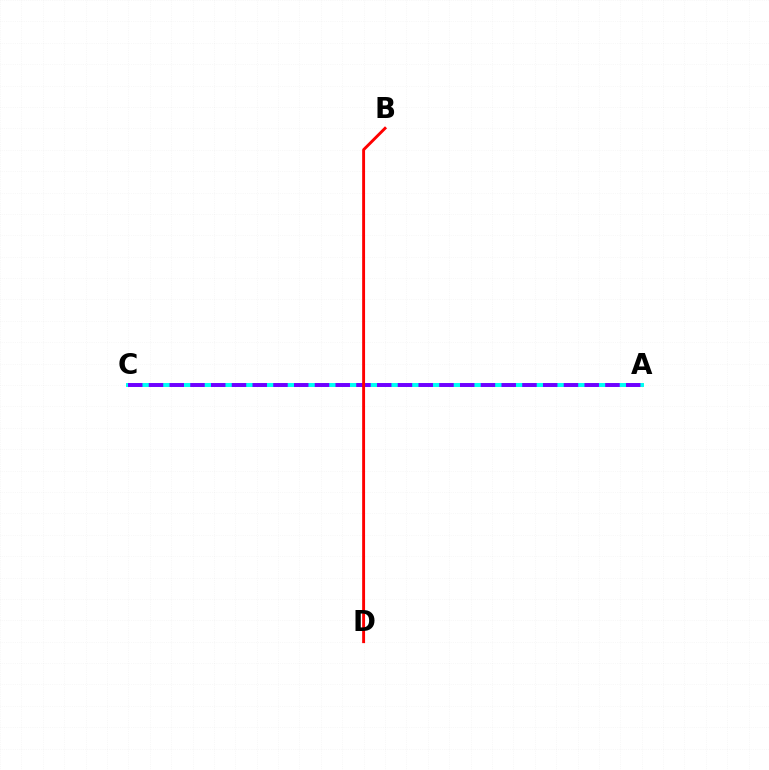{('A', 'C'): [{'color': '#84ff00', 'line_style': 'solid', 'thickness': 2.69}, {'color': '#00fff6', 'line_style': 'solid', 'thickness': 2.83}, {'color': '#7200ff', 'line_style': 'dashed', 'thickness': 2.82}], ('B', 'D'): [{'color': '#ff0000', 'line_style': 'solid', 'thickness': 2.09}]}